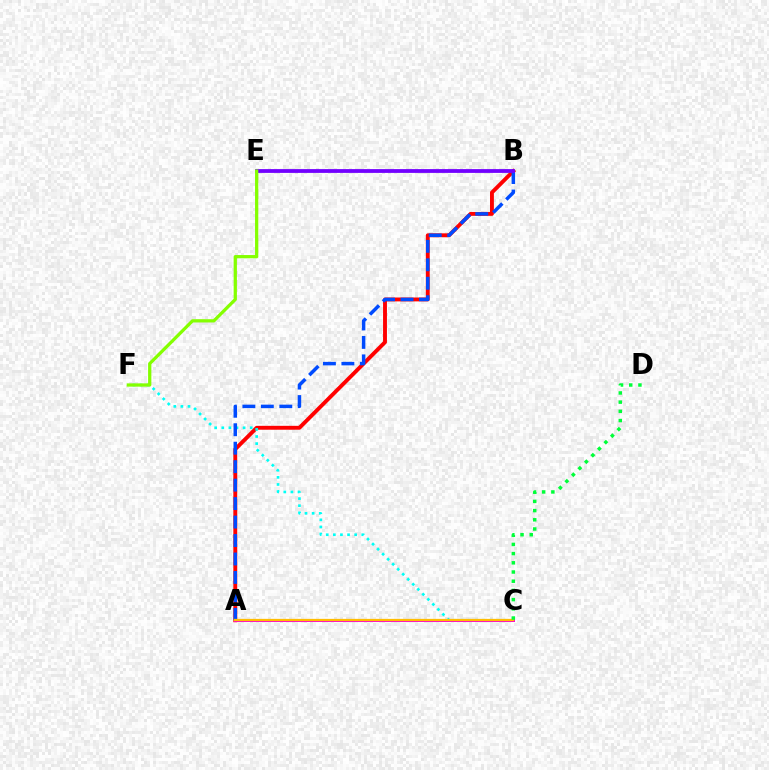{('A', 'B'): [{'color': '#ff0000', 'line_style': 'solid', 'thickness': 2.8}, {'color': '#004bff', 'line_style': 'dashed', 'thickness': 2.51}], ('C', 'F'): [{'color': '#00fff6', 'line_style': 'dotted', 'thickness': 1.93}], ('B', 'E'): [{'color': '#7200ff', 'line_style': 'solid', 'thickness': 2.73}], ('A', 'C'): [{'color': '#ff00cf', 'line_style': 'solid', 'thickness': 2.12}, {'color': '#ffbd00', 'line_style': 'solid', 'thickness': 1.63}], ('C', 'D'): [{'color': '#00ff39', 'line_style': 'dotted', 'thickness': 2.5}], ('E', 'F'): [{'color': '#84ff00', 'line_style': 'solid', 'thickness': 2.35}]}